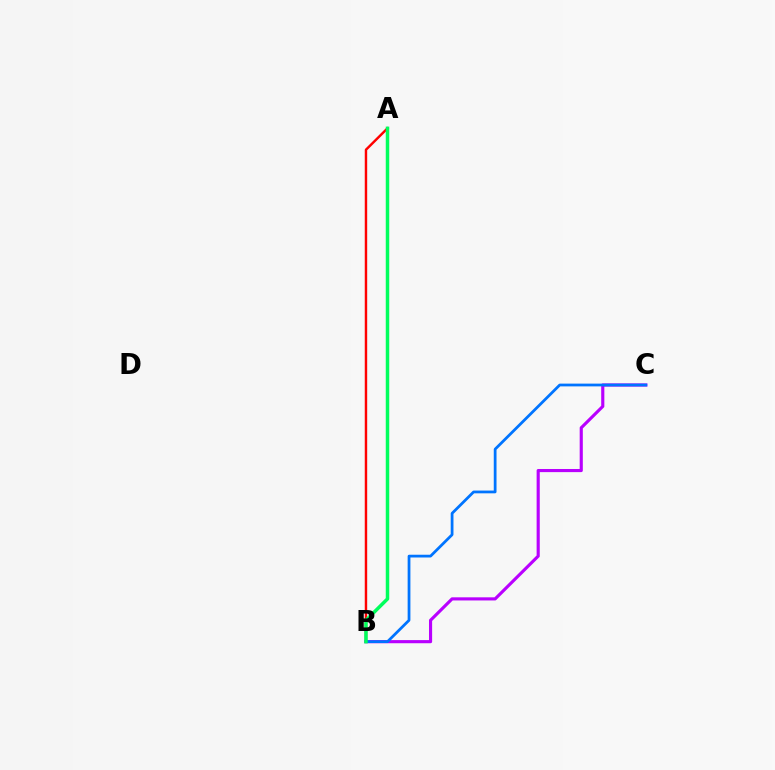{('A', 'B'): [{'color': '#d1ff00', 'line_style': 'dotted', 'thickness': 1.51}, {'color': '#ff0000', 'line_style': 'solid', 'thickness': 1.75}, {'color': '#00ff5c', 'line_style': 'solid', 'thickness': 2.51}], ('B', 'C'): [{'color': '#b900ff', 'line_style': 'solid', 'thickness': 2.25}, {'color': '#0074ff', 'line_style': 'solid', 'thickness': 1.99}]}